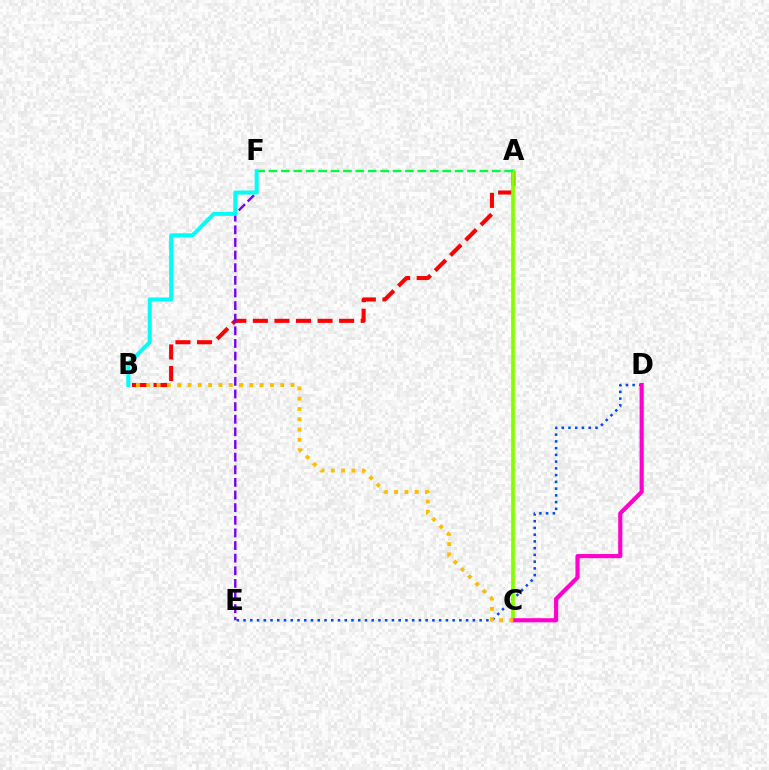{('A', 'B'): [{'color': '#ff0000', 'line_style': 'dashed', 'thickness': 2.93}], ('D', 'E'): [{'color': '#004bff', 'line_style': 'dotted', 'thickness': 1.83}], ('A', 'C'): [{'color': '#84ff00', 'line_style': 'solid', 'thickness': 2.63}], ('E', 'F'): [{'color': '#7200ff', 'line_style': 'dashed', 'thickness': 1.72}], ('A', 'F'): [{'color': '#00ff39', 'line_style': 'dashed', 'thickness': 1.69}], ('C', 'D'): [{'color': '#ff00cf', 'line_style': 'solid', 'thickness': 2.99}], ('B', 'C'): [{'color': '#ffbd00', 'line_style': 'dotted', 'thickness': 2.8}], ('B', 'F'): [{'color': '#00fff6', 'line_style': 'solid', 'thickness': 2.87}]}